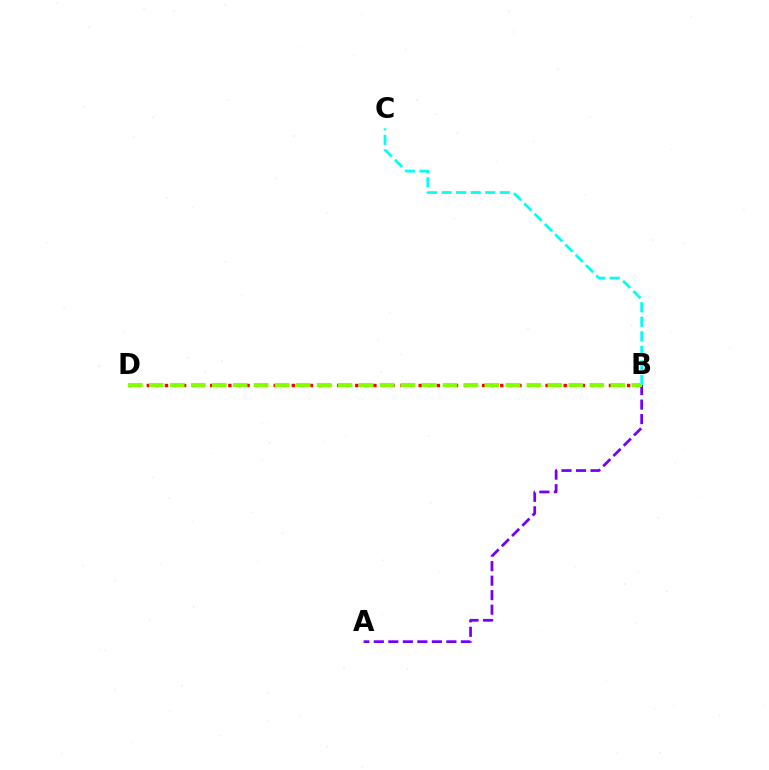{('A', 'B'): [{'color': '#7200ff', 'line_style': 'dashed', 'thickness': 1.97}], ('B', 'C'): [{'color': '#00fff6', 'line_style': 'dashed', 'thickness': 1.97}], ('B', 'D'): [{'color': '#ff0000', 'line_style': 'dotted', 'thickness': 2.46}, {'color': '#84ff00', 'line_style': 'dashed', 'thickness': 2.85}]}